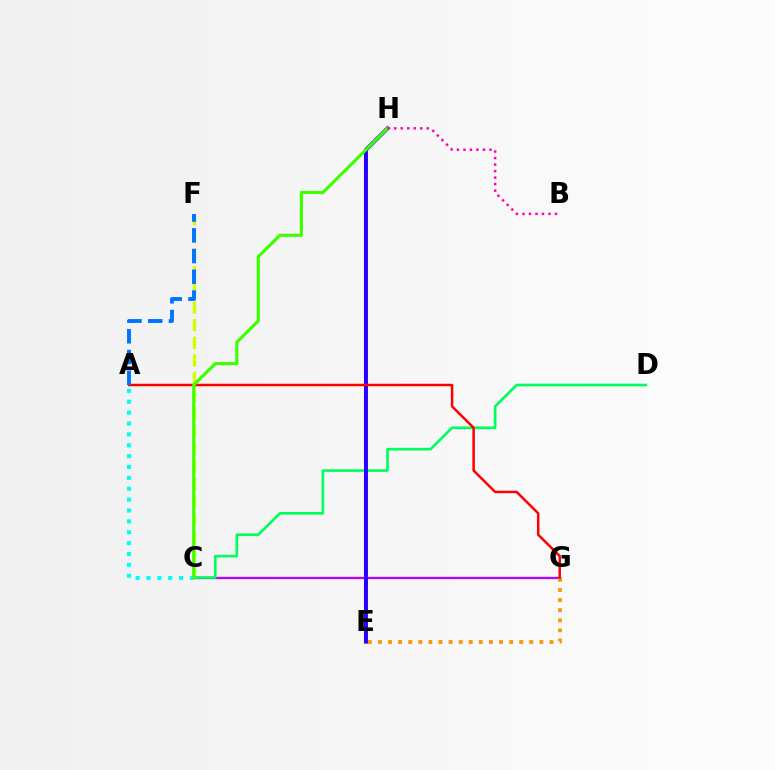{('C', 'F'): [{'color': '#d1ff00', 'line_style': 'dashed', 'thickness': 2.4}], ('C', 'G'): [{'color': '#b900ff', 'line_style': 'solid', 'thickness': 1.66}], ('E', 'G'): [{'color': '#ff9400', 'line_style': 'dotted', 'thickness': 2.74}], ('C', 'D'): [{'color': '#00ff5c', 'line_style': 'solid', 'thickness': 1.91}], ('E', 'H'): [{'color': '#2500ff', 'line_style': 'solid', 'thickness': 2.85}], ('A', 'G'): [{'color': '#ff0000', 'line_style': 'solid', 'thickness': 1.79}], ('A', 'C'): [{'color': '#00fff6', 'line_style': 'dotted', 'thickness': 2.95}], ('C', 'H'): [{'color': '#3dff00', 'line_style': 'solid', 'thickness': 2.27}], ('B', 'H'): [{'color': '#ff00ac', 'line_style': 'dotted', 'thickness': 1.77}], ('A', 'F'): [{'color': '#0074ff', 'line_style': 'dashed', 'thickness': 2.82}]}